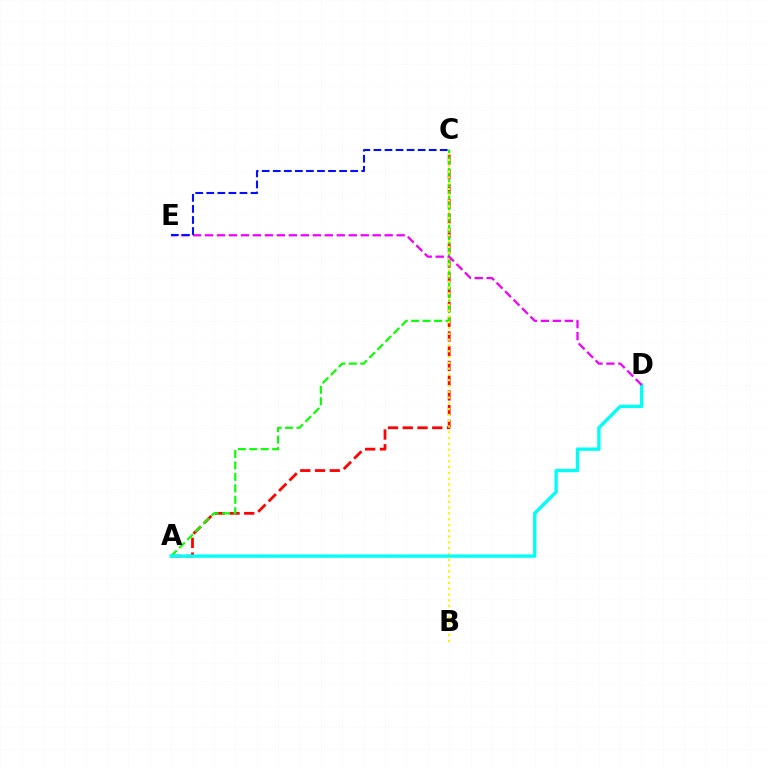{('A', 'C'): [{'color': '#ff0000', 'line_style': 'dashed', 'thickness': 2.0}, {'color': '#08ff00', 'line_style': 'dashed', 'thickness': 1.55}], ('B', 'C'): [{'color': '#fcf500', 'line_style': 'dotted', 'thickness': 1.57}], ('A', 'D'): [{'color': '#00fff6', 'line_style': 'solid', 'thickness': 2.4}], ('D', 'E'): [{'color': '#ee00ff', 'line_style': 'dashed', 'thickness': 1.63}], ('C', 'E'): [{'color': '#0010ff', 'line_style': 'dashed', 'thickness': 1.5}]}